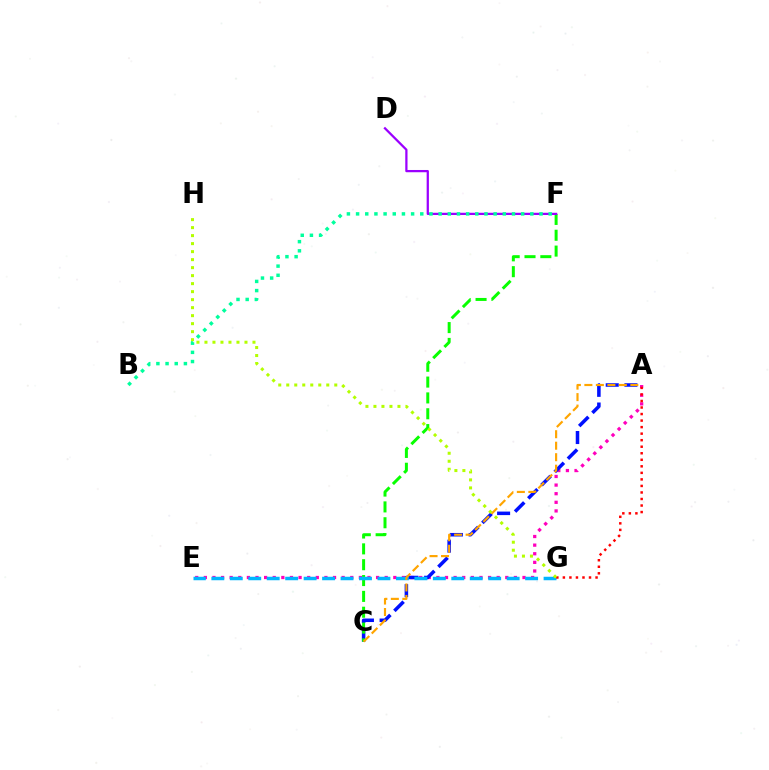{('A', 'E'): [{'color': '#ff00bd', 'line_style': 'dotted', 'thickness': 2.34}], ('A', 'C'): [{'color': '#0010ff', 'line_style': 'dashed', 'thickness': 2.54}, {'color': '#ffa500', 'line_style': 'dashed', 'thickness': 1.56}], ('C', 'F'): [{'color': '#08ff00', 'line_style': 'dashed', 'thickness': 2.15}], ('E', 'G'): [{'color': '#00b5ff', 'line_style': 'dashed', 'thickness': 2.51}], ('A', 'G'): [{'color': '#ff0000', 'line_style': 'dotted', 'thickness': 1.78}], ('D', 'F'): [{'color': '#9b00ff', 'line_style': 'solid', 'thickness': 1.62}], ('B', 'F'): [{'color': '#00ff9d', 'line_style': 'dotted', 'thickness': 2.49}], ('G', 'H'): [{'color': '#b3ff00', 'line_style': 'dotted', 'thickness': 2.17}]}